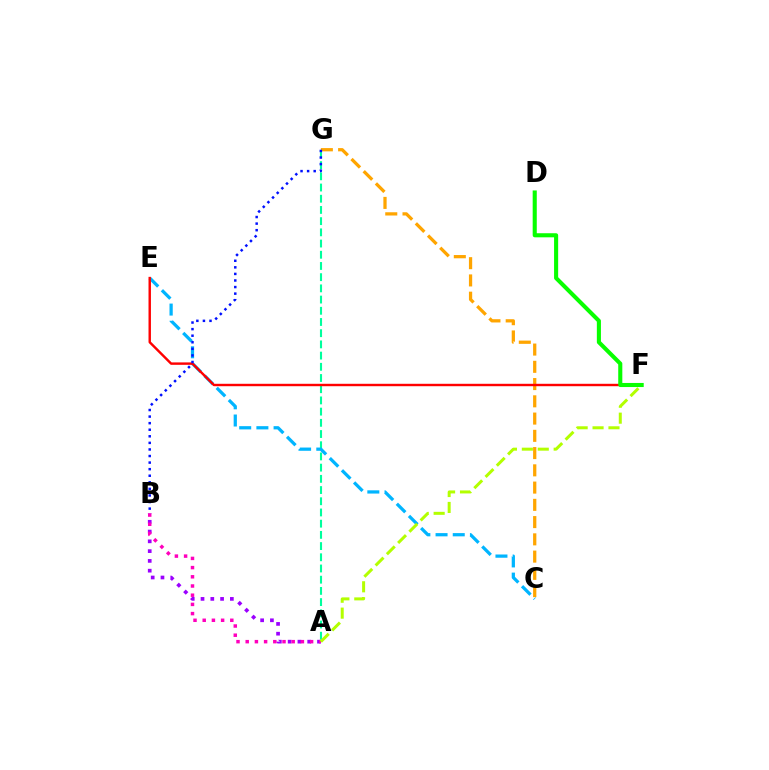{('C', 'G'): [{'color': '#ffa500', 'line_style': 'dashed', 'thickness': 2.34}], ('A', 'G'): [{'color': '#00ff9d', 'line_style': 'dashed', 'thickness': 1.52}], ('A', 'B'): [{'color': '#9b00ff', 'line_style': 'dotted', 'thickness': 2.66}, {'color': '#ff00bd', 'line_style': 'dotted', 'thickness': 2.5}], ('C', 'E'): [{'color': '#00b5ff', 'line_style': 'dashed', 'thickness': 2.34}], ('E', 'F'): [{'color': '#ff0000', 'line_style': 'solid', 'thickness': 1.74}], ('B', 'G'): [{'color': '#0010ff', 'line_style': 'dotted', 'thickness': 1.79}], ('D', 'F'): [{'color': '#08ff00', 'line_style': 'solid', 'thickness': 2.94}], ('A', 'F'): [{'color': '#b3ff00', 'line_style': 'dashed', 'thickness': 2.16}]}